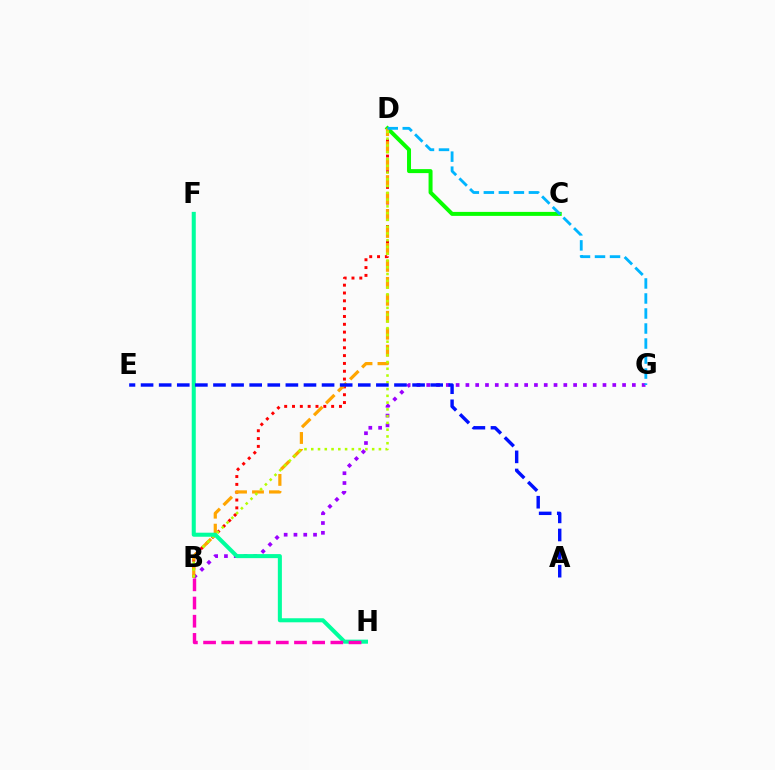{('C', 'D'): [{'color': '#08ff00', 'line_style': 'solid', 'thickness': 2.87}], ('B', 'D'): [{'color': '#ff0000', 'line_style': 'dotted', 'thickness': 2.13}, {'color': '#ffa500', 'line_style': 'dashed', 'thickness': 2.3}, {'color': '#b3ff00', 'line_style': 'dotted', 'thickness': 1.84}], ('B', 'G'): [{'color': '#9b00ff', 'line_style': 'dotted', 'thickness': 2.66}], ('D', 'G'): [{'color': '#00b5ff', 'line_style': 'dashed', 'thickness': 2.04}], ('F', 'H'): [{'color': '#00ff9d', 'line_style': 'solid', 'thickness': 2.91}], ('B', 'H'): [{'color': '#ff00bd', 'line_style': 'dashed', 'thickness': 2.47}], ('A', 'E'): [{'color': '#0010ff', 'line_style': 'dashed', 'thickness': 2.46}]}